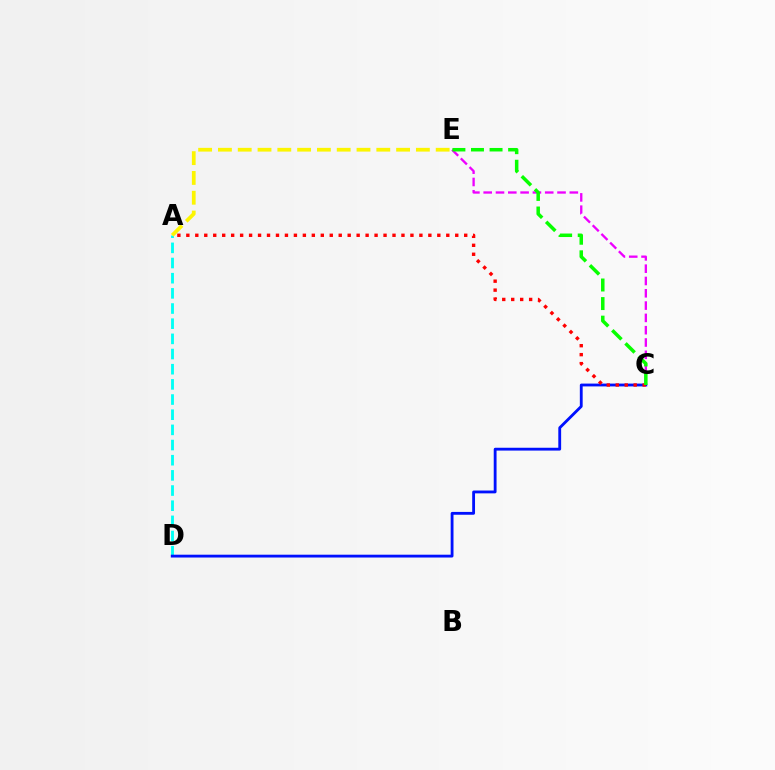{('C', 'E'): [{'color': '#ee00ff', 'line_style': 'dashed', 'thickness': 1.67}, {'color': '#08ff00', 'line_style': 'dashed', 'thickness': 2.52}], ('A', 'D'): [{'color': '#00fff6', 'line_style': 'dashed', 'thickness': 2.06}], ('C', 'D'): [{'color': '#0010ff', 'line_style': 'solid', 'thickness': 2.04}], ('A', 'C'): [{'color': '#ff0000', 'line_style': 'dotted', 'thickness': 2.44}], ('A', 'E'): [{'color': '#fcf500', 'line_style': 'dashed', 'thickness': 2.69}]}